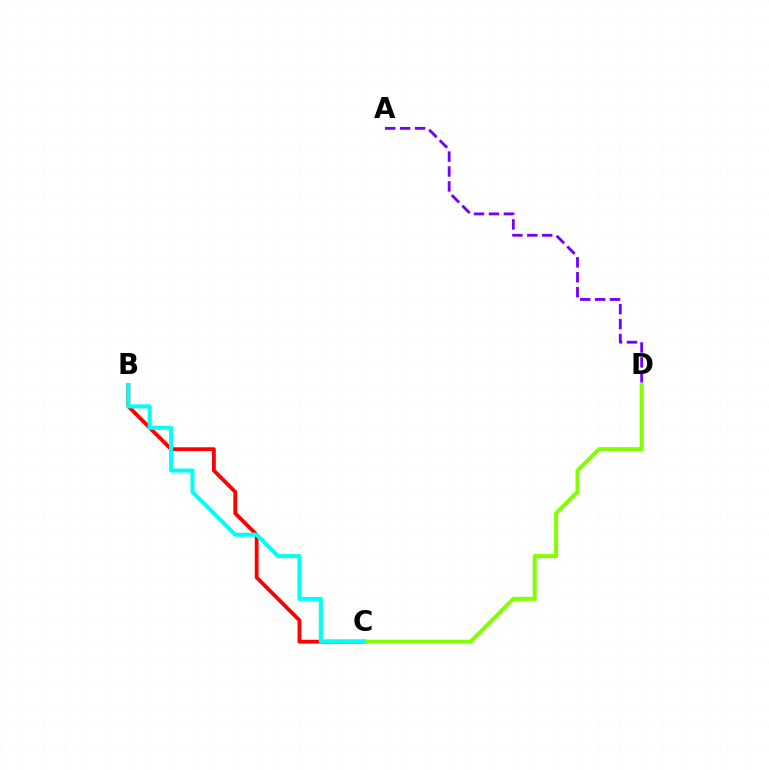{('B', 'C'): [{'color': '#ff0000', 'line_style': 'solid', 'thickness': 2.76}, {'color': '#00fff6', 'line_style': 'solid', 'thickness': 2.91}], ('C', 'D'): [{'color': '#84ff00', 'line_style': 'solid', 'thickness': 2.9}], ('A', 'D'): [{'color': '#7200ff', 'line_style': 'dashed', 'thickness': 2.03}]}